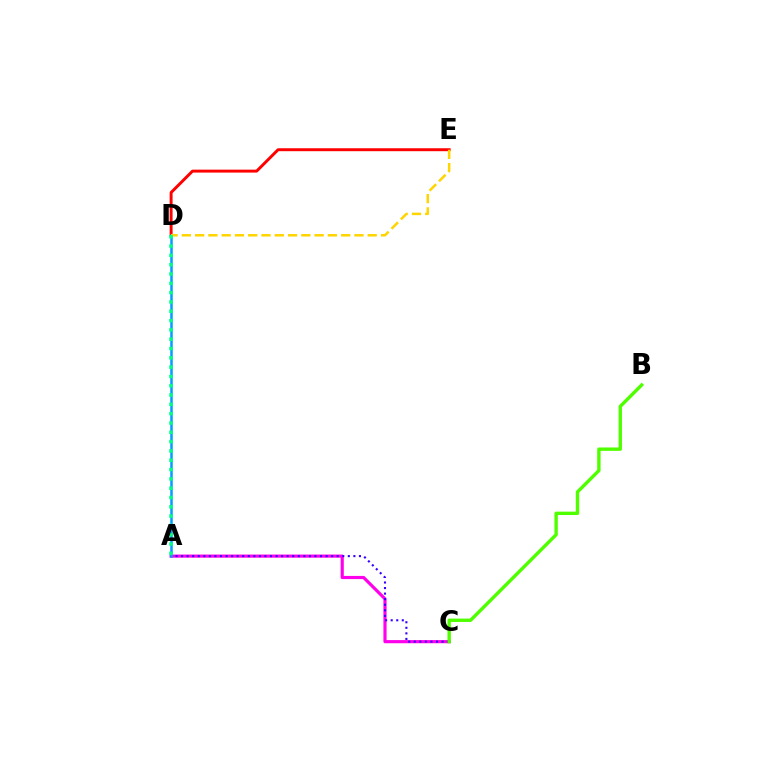{('A', 'C'): [{'color': '#ff00ed', 'line_style': 'solid', 'thickness': 2.27}, {'color': '#3700ff', 'line_style': 'dotted', 'thickness': 1.51}], ('D', 'E'): [{'color': '#ff0000', 'line_style': 'solid', 'thickness': 2.12}, {'color': '#ffd500', 'line_style': 'dashed', 'thickness': 1.8}], ('A', 'D'): [{'color': '#009eff', 'line_style': 'solid', 'thickness': 1.81}, {'color': '#00ff86', 'line_style': 'dotted', 'thickness': 2.53}], ('B', 'C'): [{'color': '#4fff00', 'line_style': 'solid', 'thickness': 2.43}]}